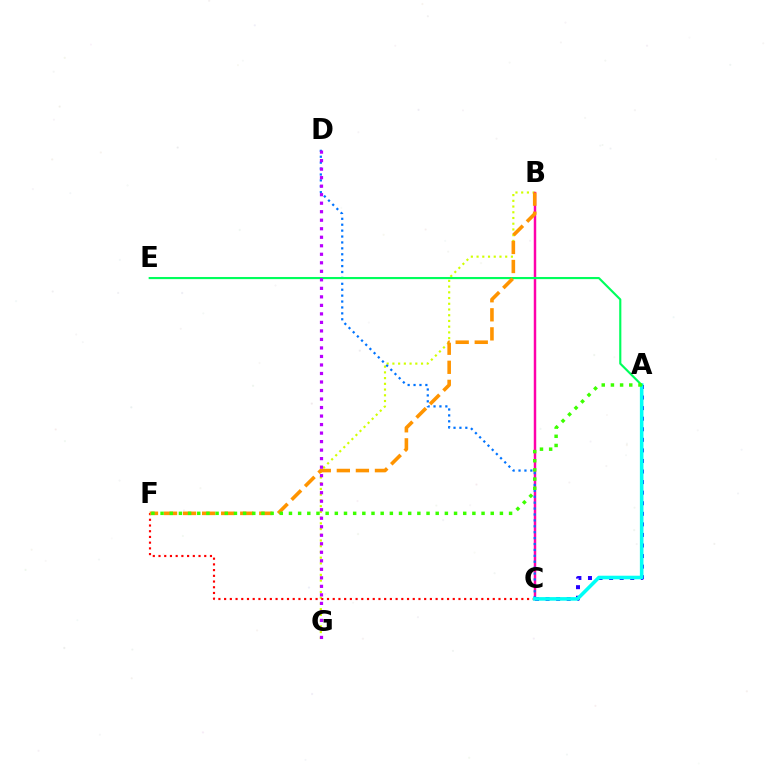{('A', 'C'): [{'color': '#2500ff', 'line_style': 'dotted', 'thickness': 2.87}, {'color': '#00fff6', 'line_style': 'solid', 'thickness': 2.58}], ('B', 'G'): [{'color': '#d1ff00', 'line_style': 'dotted', 'thickness': 1.56}], ('B', 'C'): [{'color': '#ff00ac', 'line_style': 'solid', 'thickness': 1.78}], ('C', 'F'): [{'color': '#ff0000', 'line_style': 'dotted', 'thickness': 1.55}], ('C', 'D'): [{'color': '#0074ff', 'line_style': 'dotted', 'thickness': 1.61}], ('A', 'E'): [{'color': '#00ff5c', 'line_style': 'solid', 'thickness': 1.54}], ('B', 'F'): [{'color': '#ff9400', 'line_style': 'dashed', 'thickness': 2.59}], ('D', 'G'): [{'color': '#b900ff', 'line_style': 'dotted', 'thickness': 2.31}], ('A', 'F'): [{'color': '#3dff00', 'line_style': 'dotted', 'thickness': 2.49}]}